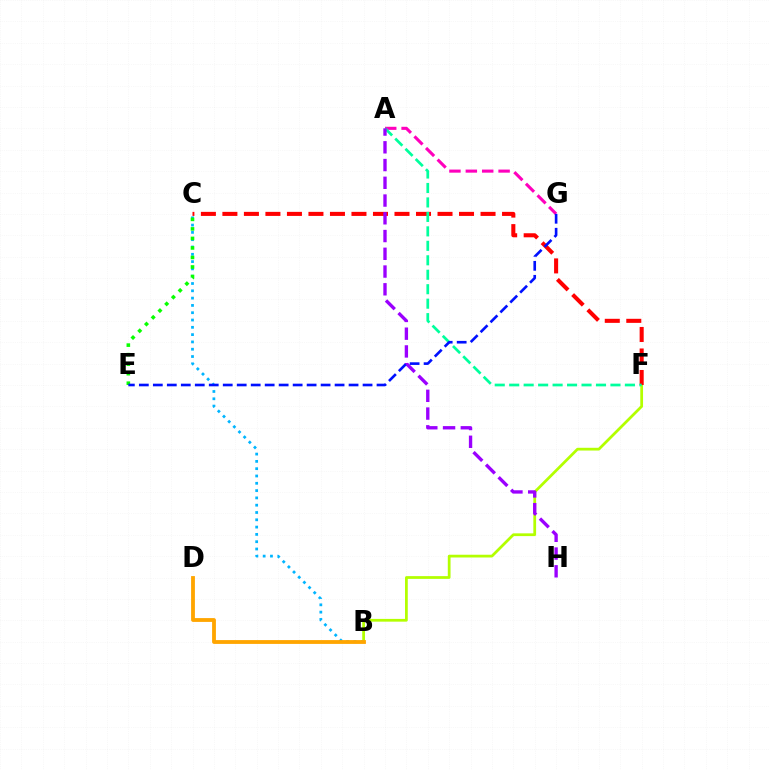{('B', 'C'): [{'color': '#00b5ff', 'line_style': 'dotted', 'thickness': 1.98}], ('A', 'G'): [{'color': '#ff00bd', 'line_style': 'dashed', 'thickness': 2.23}], ('C', 'E'): [{'color': '#08ff00', 'line_style': 'dotted', 'thickness': 2.59}], ('B', 'F'): [{'color': '#b3ff00', 'line_style': 'solid', 'thickness': 1.98}], ('C', 'F'): [{'color': '#ff0000', 'line_style': 'dashed', 'thickness': 2.92}], ('B', 'D'): [{'color': '#ffa500', 'line_style': 'solid', 'thickness': 2.75}], ('A', 'F'): [{'color': '#00ff9d', 'line_style': 'dashed', 'thickness': 1.96}], ('A', 'H'): [{'color': '#9b00ff', 'line_style': 'dashed', 'thickness': 2.41}], ('E', 'G'): [{'color': '#0010ff', 'line_style': 'dashed', 'thickness': 1.9}]}